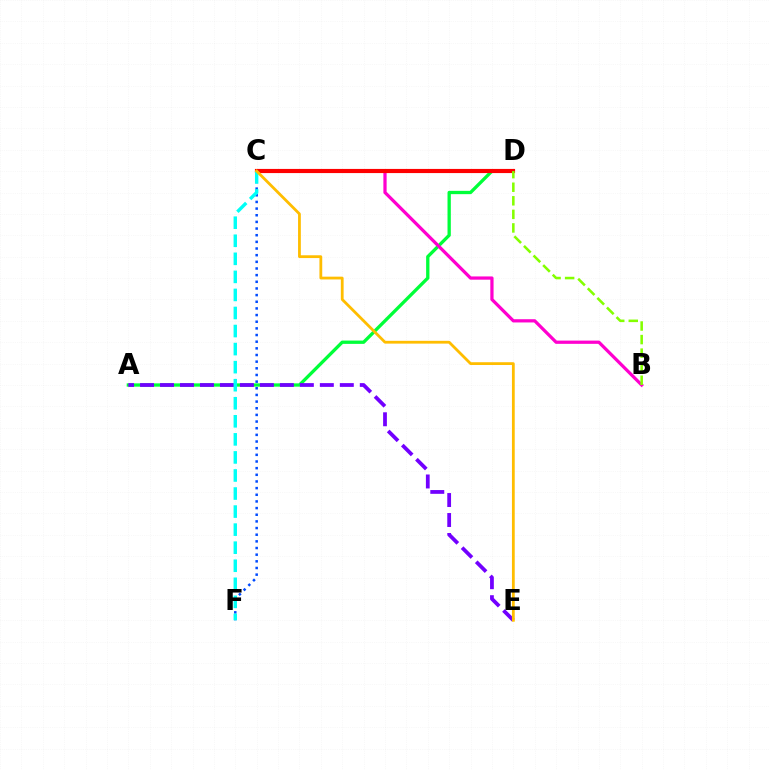{('A', 'D'): [{'color': '#00ff39', 'line_style': 'solid', 'thickness': 2.38}], ('B', 'C'): [{'color': '#ff00cf', 'line_style': 'solid', 'thickness': 2.33}], ('C', 'F'): [{'color': '#004bff', 'line_style': 'dotted', 'thickness': 1.81}, {'color': '#00fff6', 'line_style': 'dashed', 'thickness': 2.45}], ('A', 'E'): [{'color': '#7200ff', 'line_style': 'dashed', 'thickness': 2.71}], ('C', 'D'): [{'color': '#ff0000', 'line_style': 'solid', 'thickness': 2.99}], ('C', 'E'): [{'color': '#ffbd00', 'line_style': 'solid', 'thickness': 2.01}], ('B', 'D'): [{'color': '#84ff00', 'line_style': 'dashed', 'thickness': 1.84}]}